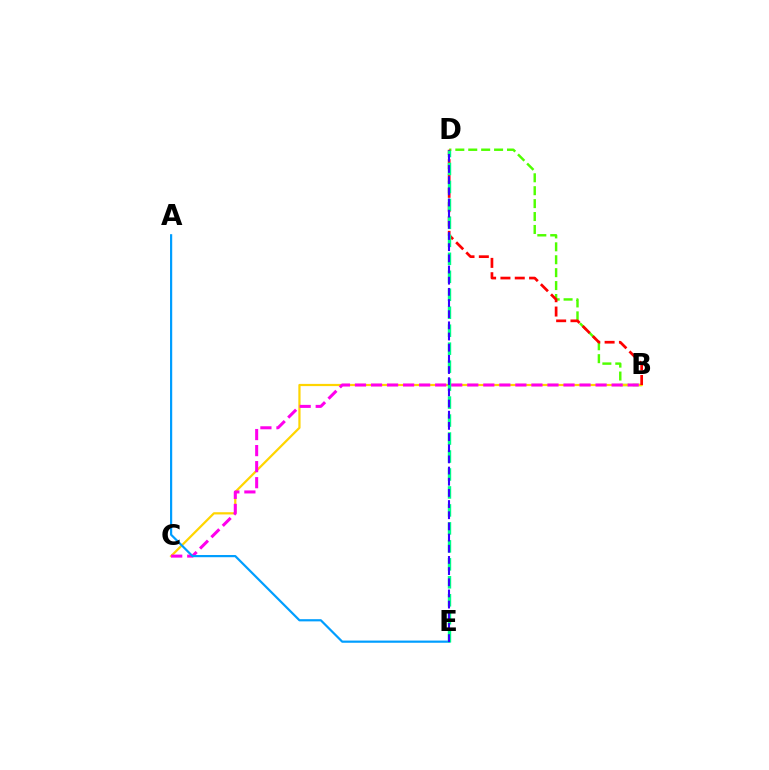{('B', 'D'): [{'color': '#4fff00', 'line_style': 'dashed', 'thickness': 1.75}, {'color': '#ff0000', 'line_style': 'dashed', 'thickness': 1.95}], ('B', 'C'): [{'color': '#ffd500', 'line_style': 'solid', 'thickness': 1.6}, {'color': '#ff00ed', 'line_style': 'dashed', 'thickness': 2.18}], ('A', 'E'): [{'color': '#009eff', 'line_style': 'solid', 'thickness': 1.58}], ('D', 'E'): [{'color': '#00ff86', 'line_style': 'dashed', 'thickness': 2.44}, {'color': '#3700ff', 'line_style': 'dashed', 'thickness': 1.52}]}